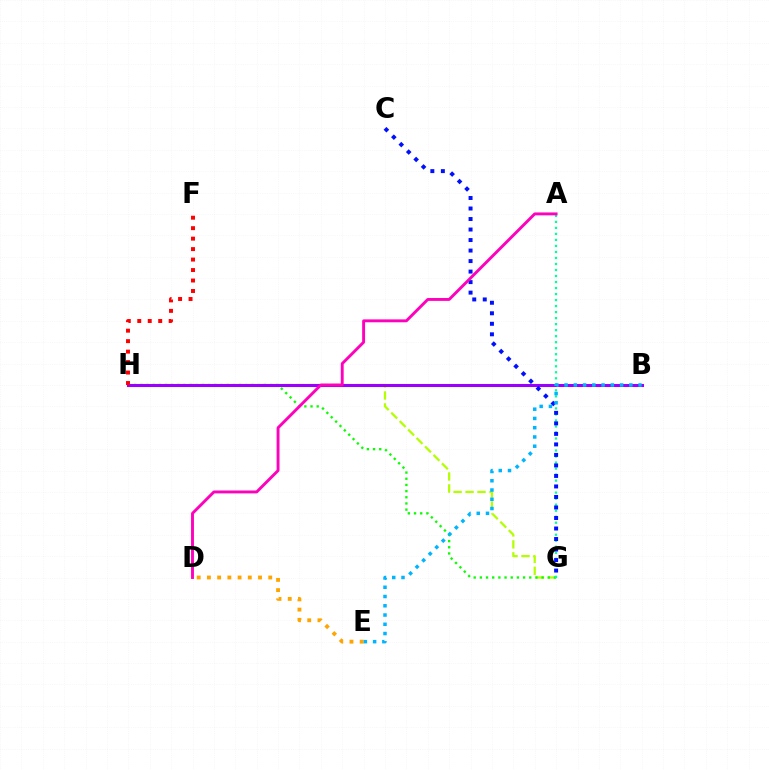{('G', 'H'): [{'color': '#b3ff00', 'line_style': 'dashed', 'thickness': 1.62}, {'color': '#08ff00', 'line_style': 'dotted', 'thickness': 1.68}], ('B', 'H'): [{'color': '#9b00ff', 'line_style': 'solid', 'thickness': 2.19}], ('F', 'H'): [{'color': '#ff0000', 'line_style': 'dotted', 'thickness': 2.84}], ('D', 'E'): [{'color': '#ffa500', 'line_style': 'dotted', 'thickness': 2.78}], ('A', 'G'): [{'color': '#00ff9d', 'line_style': 'dotted', 'thickness': 1.63}], ('C', 'G'): [{'color': '#0010ff', 'line_style': 'dotted', 'thickness': 2.86}], ('B', 'E'): [{'color': '#00b5ff', 'line_style': 'dotted', 'thickness': 2.51}], ('A', 'D'): [{'color': '#ff00bd', 'line_style': 'solid', 'thickness': 2.09}]}